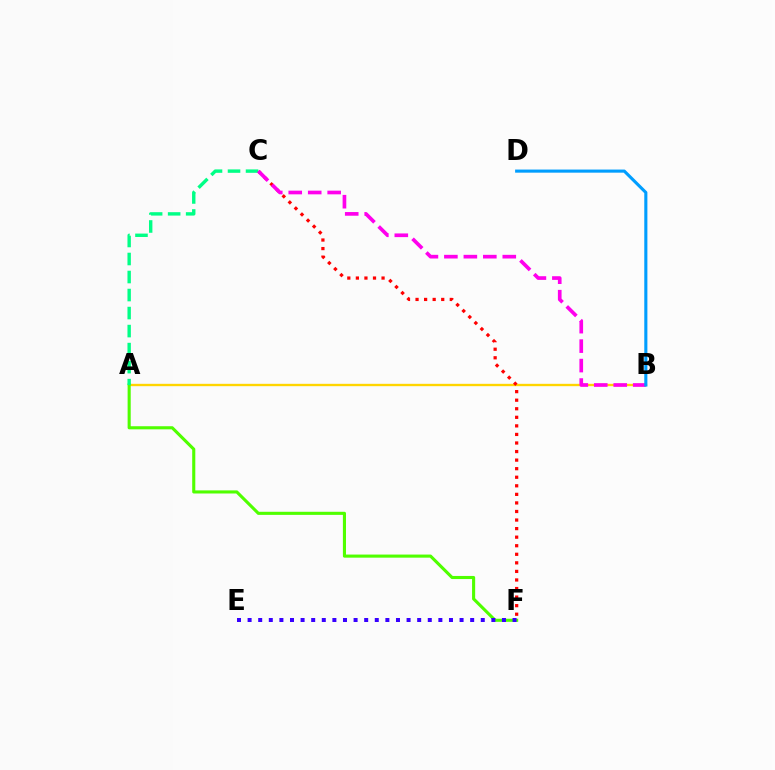{('A', 'B'): [{'color': '#ffd500', 'line_style': 'solid', 'thickness': 1.69}], ('C', 'F'): [{'color': '#ff0000', 'line_style': 'dotted', 'thickness': 2.33}], ('A', 'F'): [{'color': '#4fff00', 'line_style': 'solid', 'thickness': 2.23}], ('A', 'C'): [{'color': '#00ff86', 'line_style': 'dashed', 'thickness': 2.45}], ('B', 'C'): [{'color': '#ff00ed', 'line_style': 'dashed', 'thickness': 2.64}], ('E', 'F'): [{'color': '#3700ff', 'line_style': 'dotted', 'thickness': 2.88}], ('B', 'D'): [{'color': '#009eff', 'line_style': 'solid', 'thickness': 2.24}]}